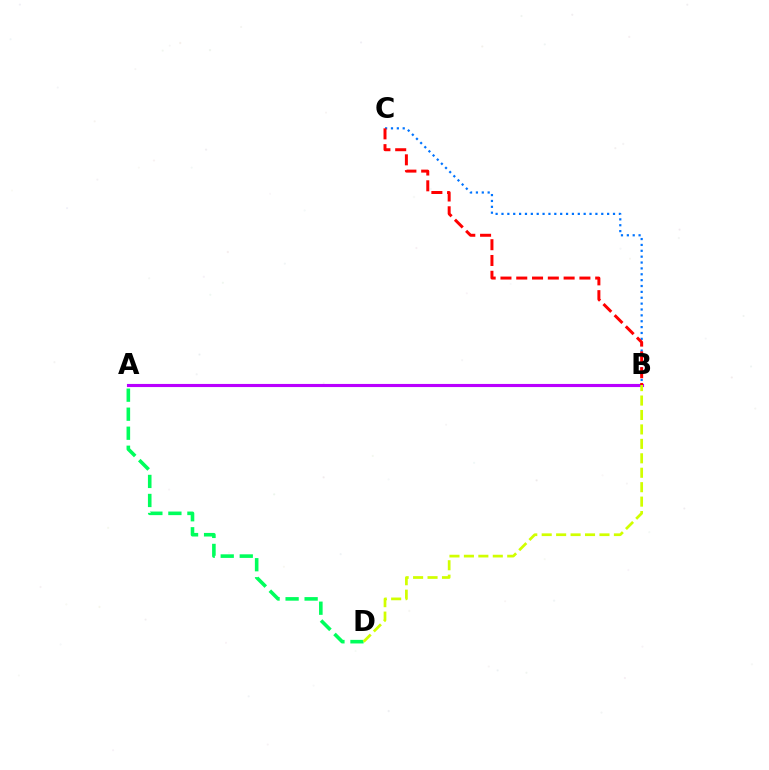{('A', 'B'): [{'color': '#b900ff', 'line_style': 'solid', 'thickness': 2.24}], ('B', 'C'): [{'color': '#0074ff', 'line_style': 'dotted', 'thickness': 1.59}, {'color': '#ff0000', 'line_style': 'dashed', 'thickness': 2.15}], ('A', 'D'): [{'color': '#00ff5c', 'line_style': 'dashed', 'thickness': 2.58}], ('B', 'D'): [{'color': '#d1ff00', 'line_style': 'dashed', 'thickness': 1.96}]}